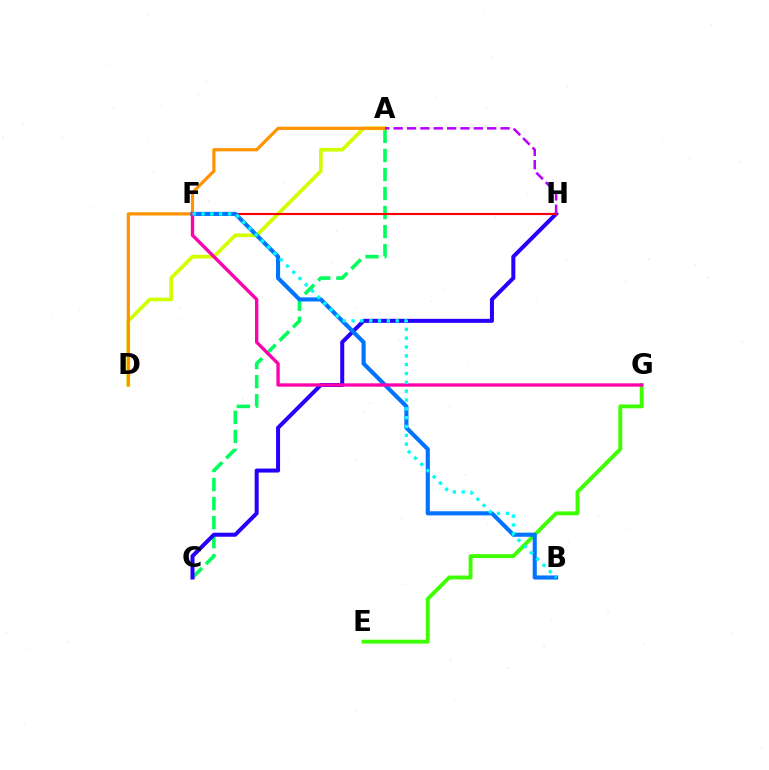{('A', 'C'): [{'color': '#00ff5c', 'line_style': 'dashed', 'thickness': 2.58}], ('A', 'D'): [{'color': '#d1ff00', 'line_style': 'solid', 'thickness': 2.65}, {'color': '#ff9400', 'line_style': 'solid', 'thickness': 2.31}], ('C', 'H'): [{'color': '#2500ff', 'line_style': 'solid', 'thickness': 2.89}], ('E', 'G'): [{'color': '#3dff00', 'line_style': 'solid', 'thickness': 2.79}], ('F', 'H'): [{'color': '#ff0000', 'line_style': 'solid', 'thickness': 1.55}], ('B', 'F'): [{'color': '#0074ff', 'line_style': 'solid', 'thickness': 2.96}, {'color': '#00fff6', 'line_style': 'dotted', 'thickness': 2.4}], ('F', 'G'): [{'color': '#ff00ac', 'line_style': 'solid', 'thickness': 2.4}], ('A', 'H'): [{'color': '#b900ff', 'line_style': 'dashed', 'thickness': 1.81}]}